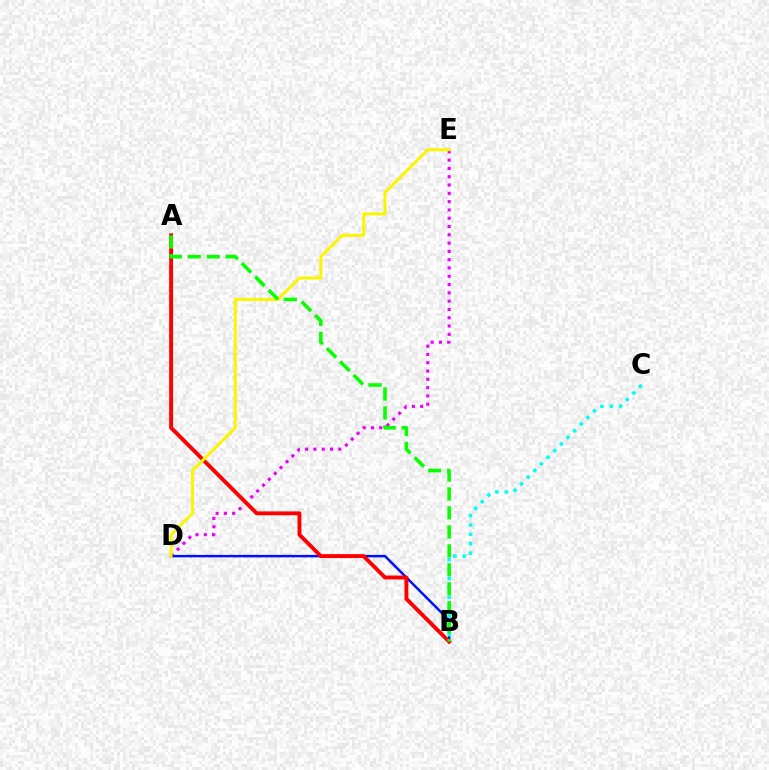{('D', 'E'): [{'color': '#ee00ff', 'line_style': 'dotted', 'thickness': 2.25}, {'color': '#fcf500', 'line_style': 'solid', 'thickness': 2.15}], ('B', 'D'): [{'color': '#0010ff', 'line_style': 'solid', 'thickness': 1.78}], ('A', 'B'): [{'color': '#ff0000', 'line_style': 'solid', 'thickness': 2.8}, {'color': '#08ff00', 'line_style': 'dashed', 'thickness': 2.58}], ('B', 'C'): [{'color': '#00fff6', 'line_style': 'dotted', 'thickness': 2.54}]}